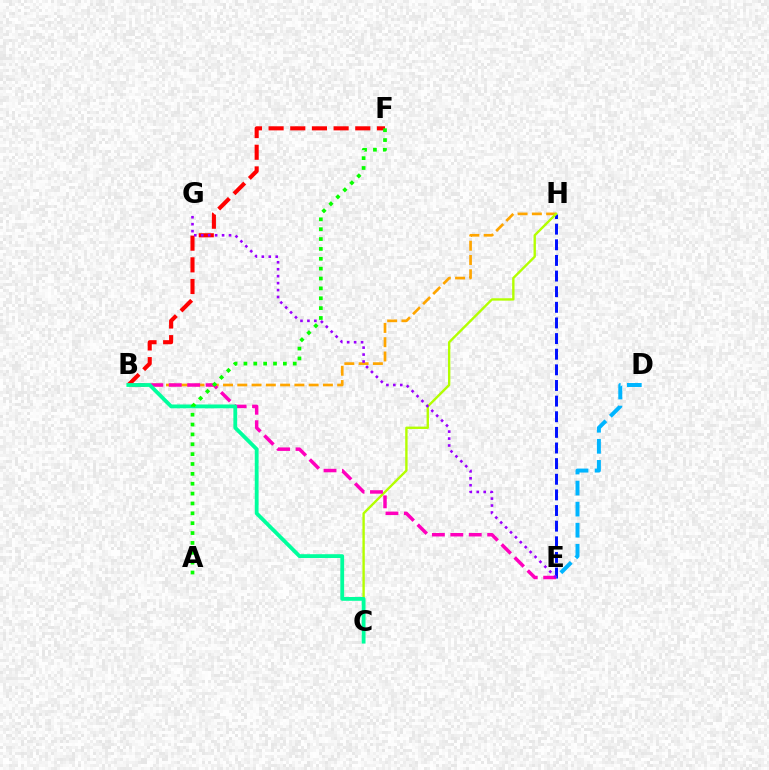{('E', 'H'): [{'color': '#0010ff', 'line_style': 'dashed', 'thickness': 2.12}], ('B', 'H'): [{'color': '#ffa500', 'line_style': 'dashed', 'thickness': 1.94}], ('C', 'H'): [{'color': '#b3ff00', 'line_style': 'solid', 'thickness': 1.71}], ('B', 'F'): [{'color': '#ff0000', 'line_style': 'dashed', 'thickness': 2.94}], ('D', 'E'): [{'color': '#00b5ff', 'line_style': 'dashed', 'thickness': 2.86}], ('B', 'E'): [{'color': '#ff00bd', 'line_style': 'dashed', 'thickness': 2.5}], ('E', 'G'): [{'color': '#9b00ff', 'line_style': 'dotted', 'thickness': 1.89}], ('B', 'C'): [{'color': '#00ff9d', 'line_style': 'solid', 'thickness': 2.74}], ('A', 'F'): [{'color': '#08ff00', 'line_style': 'dotted', 'thickness': 2.68}]}